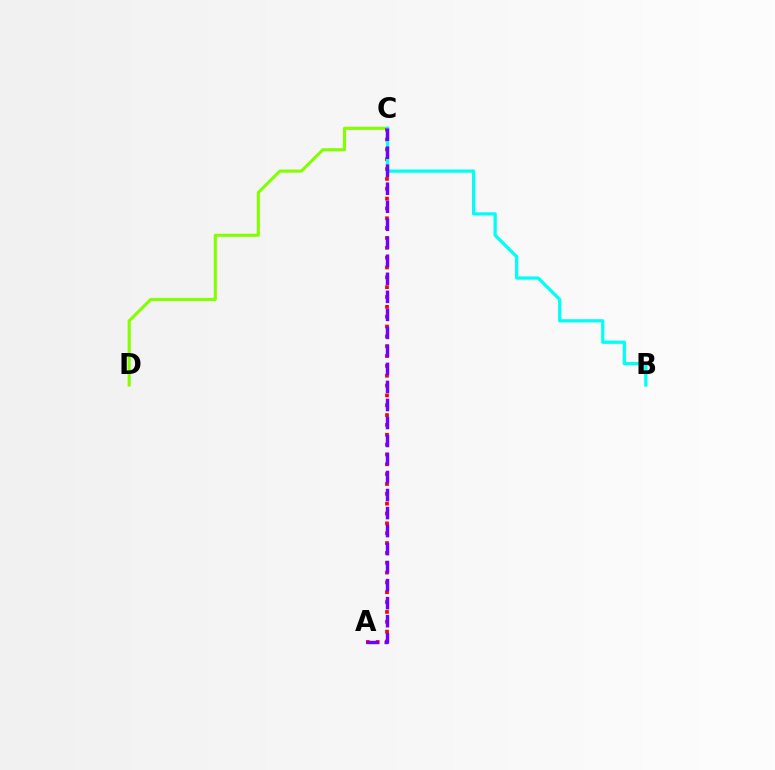{('C', 'D'): [{'color': '#84ff00', 'line_style': 'solid', 'thickness': 2.23}], ('A', 'C'): [{'color': '#ff0000', 'line_style': 'dotted', 'thickness': 2.67}, {'color': '#7200ff', 'line_style': 'dashed', 'thickness': 2.45}], ('B', 'C'): [{'color': '#00fff6', 'line_style': 'solid', 'thickness': 2.34}]}